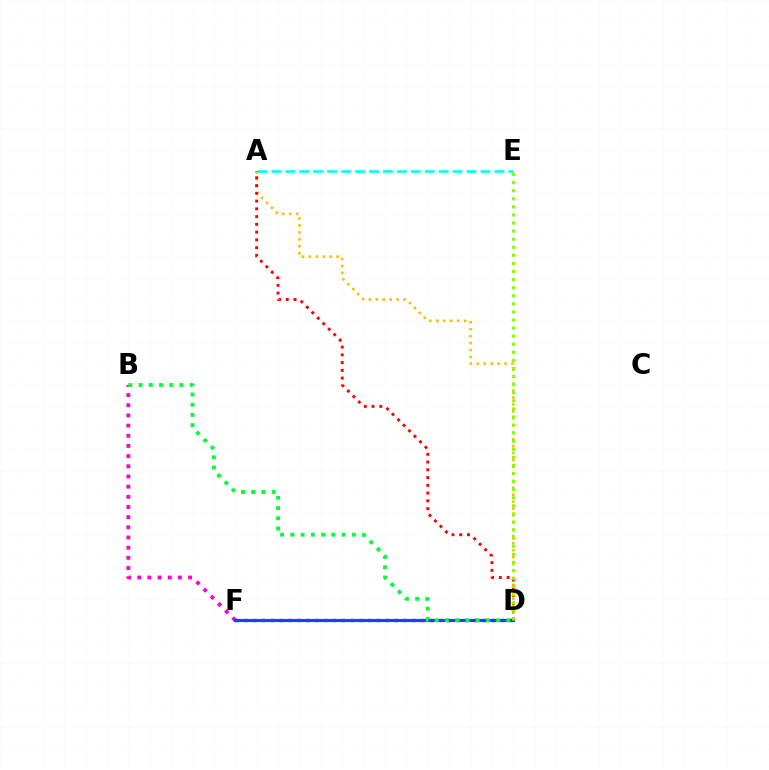{('D', 'F'): [{'color': '#7200ff', 'line_style': 'dotted', 'thickness': 2.4}, {'color': '#004bff', 'line_style': 'solid', 'thickness': 2.26}], ('B', 'F'): [{'color': '#ff00cf', 'line_style': 'dotted', 'thickness': 2.76}], ('A', 'D'): [{'color': '#ffbd00', 'line_style': 'dotted', 'thickness': 1.89}, {'color': '#ff0000', 'line_style': 'dotted', 'thickness': 2.11}], ('A', 'E'): [{'color': '#00fff6', 'line_style': 'dashed', 'thickness': 1.89}], ('B', 'D'): [{'color': '#00ff39', 'line_style': 'dotted', 'thickness': 2.78}], ('D', 'E'): [{'color': '#84ff00', 'line_style': 'dotted', 'thickness': 2.2}]}